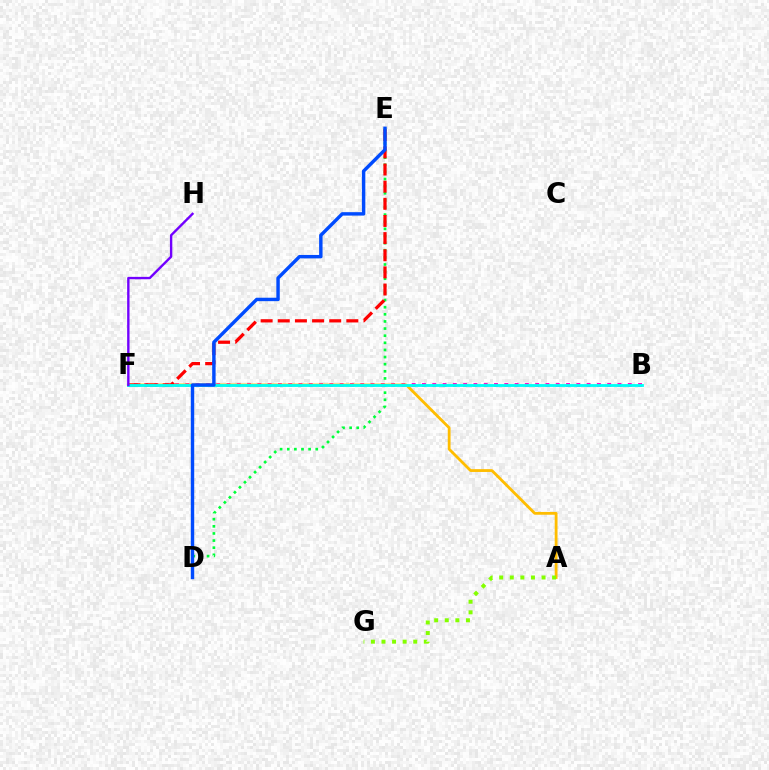{('B', 'F'): [{'color': '#ff00cf', 'line_style': 'dotted', 'thickness': 2.8}, {'color': '#00fff6', 'line_style': 'solid', 'thickness': 2.04}], ('A', 'F'): [{'color': '#ffbd00', 'line_style': 'solid', 'thickness': 2.02}], ('D', 'E'): [{'color': '#00ff39', 'line_style': 'dotted', 'thickness': 1.93}, {'color': '#004bff', 'line_style': 'solid', 'thickness': 2.46}], ('E', 'F'): [{'color': '#ff0000', 'line_style': 'dashed', 'thickness': 2.33}], ('F', 'H'): [{'color': '#7200ff', 'line_style': 'solid', 'thickness': 1.71}], ('A', 'G'): [{'color': '#84ff00', 'line_style': 'dotted', 'thickness': 2.88}]}